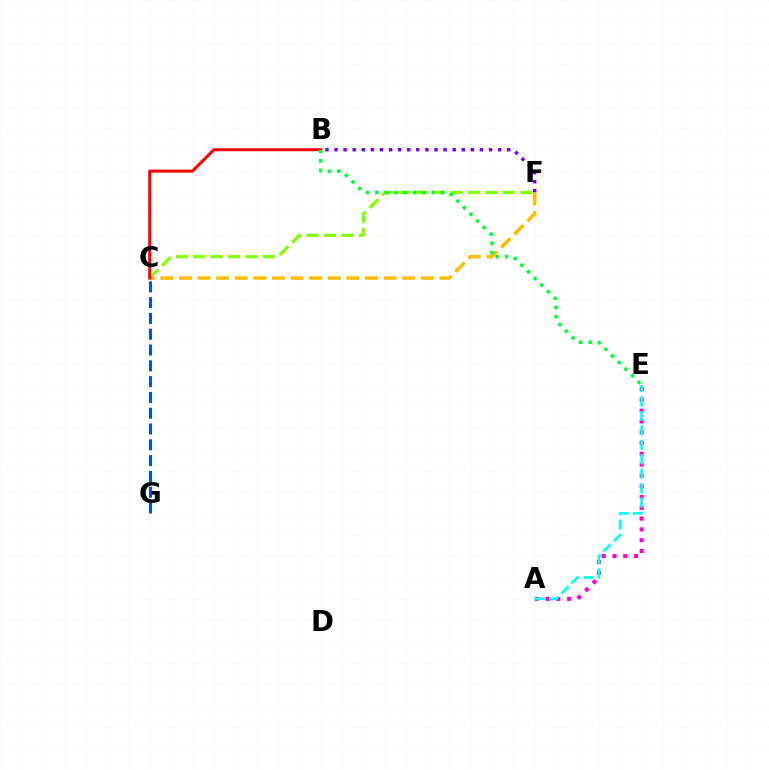{('B', 'F'): [{'color': '#7200ff', 'line_style': 'dotted', 'thickness': 2.47}], ('C', 'F'): [{'color': '#84ff00', 'line_style': 'dashed', 'thickness': 2.37}, {'color': '#ffbd00', 'line_style': 'dashed', 'thickness': 2.53}], ('C', 'G'): [{'color': '#004bff', 'line_style': 'dashed', 'thickness': 2.15}], ('B', 'C'): [{'color': '#ff0000', 'line_style': 'solid', 'thickness': 2.17}], ('A', 'E'): [{'color': '#ff00cf', 'line_style': 'dotted', 'thickness': 2.93}, {'color': '#00fff6', 'line_style': 'dashed', 'thickness': 1.96}], ('B', 'E'): [{'color': '#00ff39', 'line_style': 'dotted', 'thickness': 2.55}]}